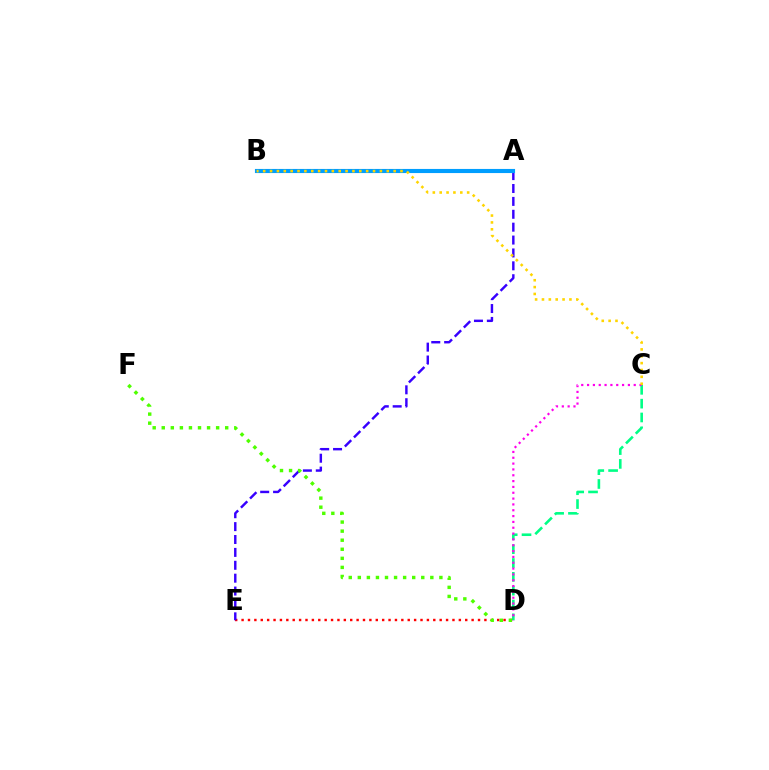{('C', 'D'): [{'color': '#00ff86', 'line_style': 'dashed', 'thickness': 1.88}, {'color': '#ff00ed', 'line_style': 'dotted', 'thickness': 1.58}], ('D', 'E'): [{'color': '#ff0000', 'line_style': 'dotted', 'thickness': 1.74}], ('A', 'E'): [{'color': '#3700ff', 'line_style': 'dashed', 'thickness': 1.75}], ('A', 'B'): [{'color': '#009eff', 'line_style': 'solid', 'thickness': 2.97}], ('D', 'F'): [{'color': '#4fff00', 'line_style': 'dotted', 'thickness': 2.46}], ('B', 'C'): [{'color': '#ffd500', 'line_style': 'dotted', 'thickness': 1.87}]}